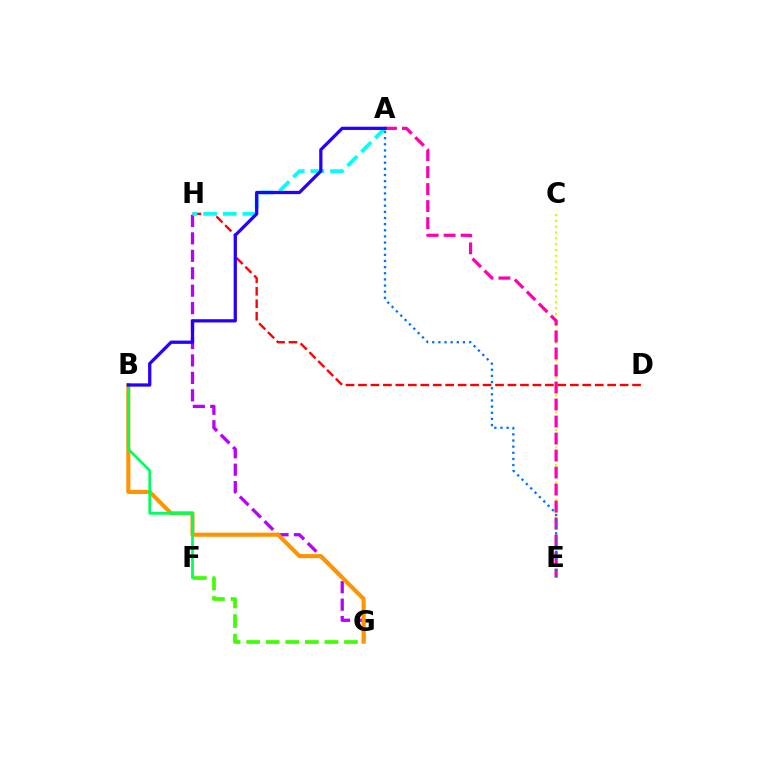{('C', 'E'): [{'color': '#d1ff00', 'line_style': 'dotted', 'thickness': 1.58}], ('D', 'H'): [{'color': '#ff0000', 'line_style': 'dashed', 'thickness': 1.69}], ('G', 'H'): [{'color': '#b900ff', 'line_style': 'dashed', 'thickness': 2.37}], ('B', 'G'): [{'color': '#ff9400', 'line_style': 'solid', 'thickness': 2.95}], ('B', 'F'): [{'color': '#00ff5c', 'line_style': 'solid', 'thickness': 1.96}], ('A', 'E'): [{'color': '#ff00ac', 'line_style': 'dashed', 'thickness': 2.31}, {'color': '#0074ff', 'line_style': 'dotted', 'thickness': 1.67}], ('A', 'H'): [{'color': '#00fff6', 'line_style': 'dashed', 'thickness': 2.67}], ('A', 'B'): [{'color': '#2500ff', 'line_style': 'solid', 'thickness': 2.34}], ('F', 'G'): [{'color': '#3dff00', 'line_style': 'dashed', 'thickness': 2.66}]}